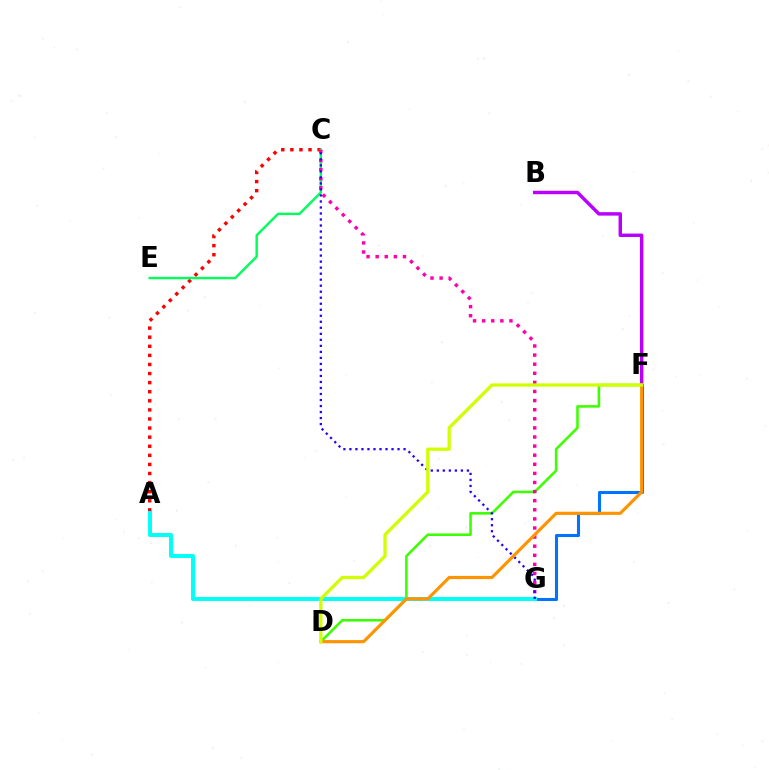{('B', 'F'): [{'color': '#b900ff', 'line_style': 'solid', 'thickness': 2.48}], ('F', 'G'): [{'color': '#0074ff', 'line_style': 'solid', 'thickness': 2.21}], ('A', 'C'): [{'color': '#ff0000', 'line_style': 'dotted', 'thickness': 2.47}], ('D', 'F'): [{'color': '#3dff00', 'line_style': 'solid', 'thickness': 1.84}, {'color': '#ff9400', 'line_style': 'solid', 'thickness': 2.27}, {'color': '#d1ff00', 'line_style': 'solid', 'thickness': 2.35}], ('A', 'G'): [{'color': '#00fff6', 'line_style': 'solid', 'thickness': 2.84}], ('C', 'E'): [{'color': '#00ff5c', 'line_style': 'solid', 'thickness': 1.74}], ('C', 'G'): [{'color': '#ff00ac', 'line_style': 'dotted', 'thickness': 2.47}, {'color': '#2500ff', 'line_style': 'dotted', 'thickness': 1.63}]}